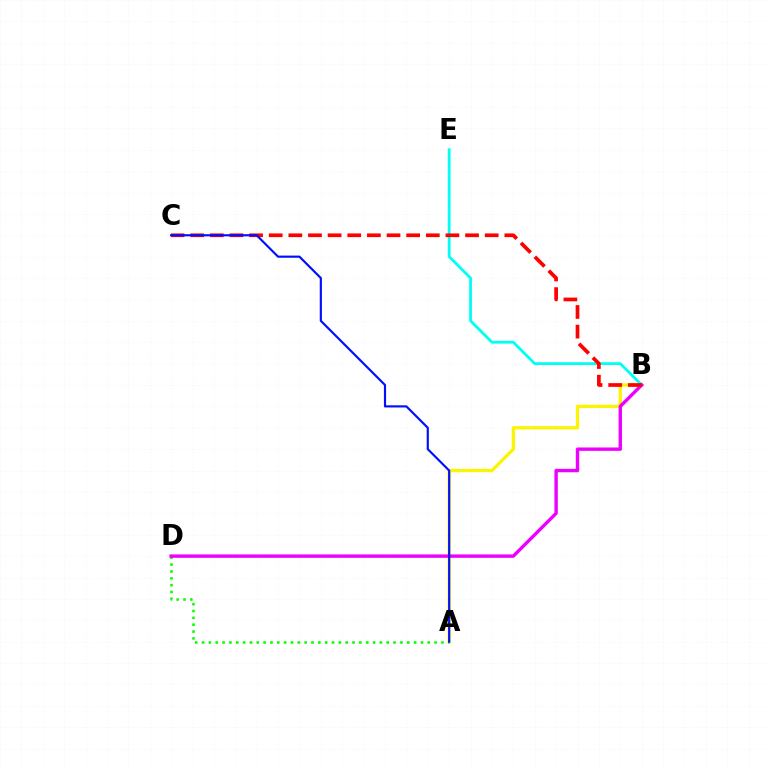{('A', 'B'): [{'color': '#fcf500', 'line_style': 'solid', 'thickness': 2.34}], ('B', 'E'): [{'color': '#00fff6', 'line_style': 'solid', 'thickness': 2.03}], ('A', 'D'): [{'color': '#08ff00', 'line_style': 'dotted', 'thickness': 1.86}], ('B', 'D'): [{'color': '#ee00ff', 'line_style': 'solid', 'thickness': 2.44}], ('B', 'C'): [{'color': '#ff0000', 'line_style': 'dashed', 'thickness': 2.67}], ('A', 'C'): [{'color': '#0010ff', 'line_style': 'solid', 'thickness': 1.56}]}